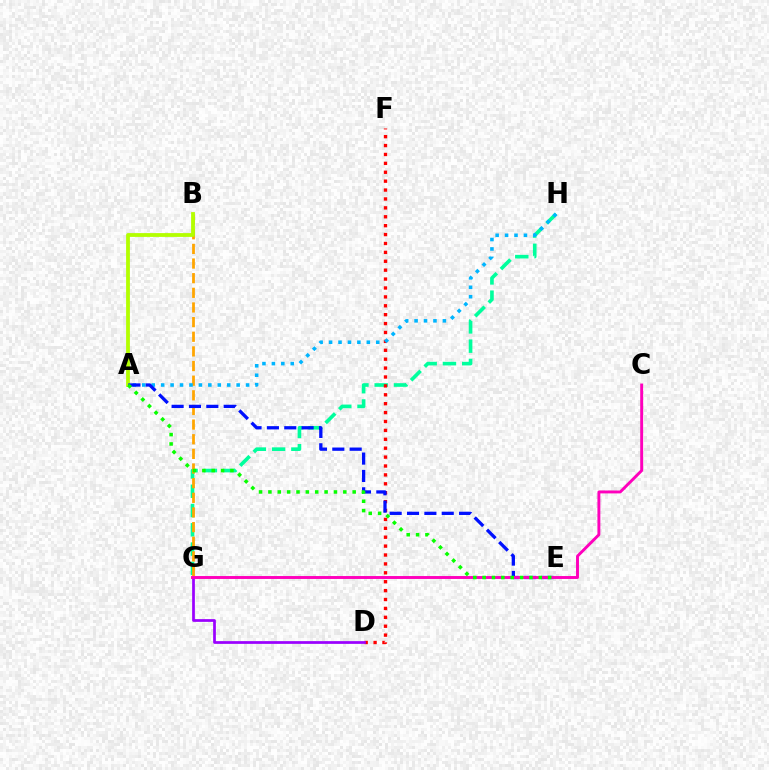{('G', 'H'): [{'color': '#00ff9d', 'line_style': 'dashed', 'thickness': 2.62}], ('B', 'G'): [{'color': '#ffa500', 'line_style': 'dashed', 'thickness': 1.99}], ('A', 'B'): [{'color': '#b3ff00', 'line_style': 'solid', 'thickness': 2.73}], ('D', 'F'): [{'color': '#ff0000', 'line_style': 'dotted', 'thickness': 2.42}], ('A', 'H'): [{'color': '#00b5ff', 'line_style': 'dotted', 'thickness': 2.56}], ('D', 'G'): [{'color': '#9b00ff', 'line_style': 'solid', 'thickness': 1.97}], ('A', 'E'): [{'color': '#0010ff', 'line_style': 'dashed', 'thickness': 2.36}, {'color': '#08ff00', 'line_style': 'dotted', 'thickness': 2.54}], ('C', 'G'): [{'color': '#ff00bd', 'line_style': 'solid', 'thickness': 2.1}]}